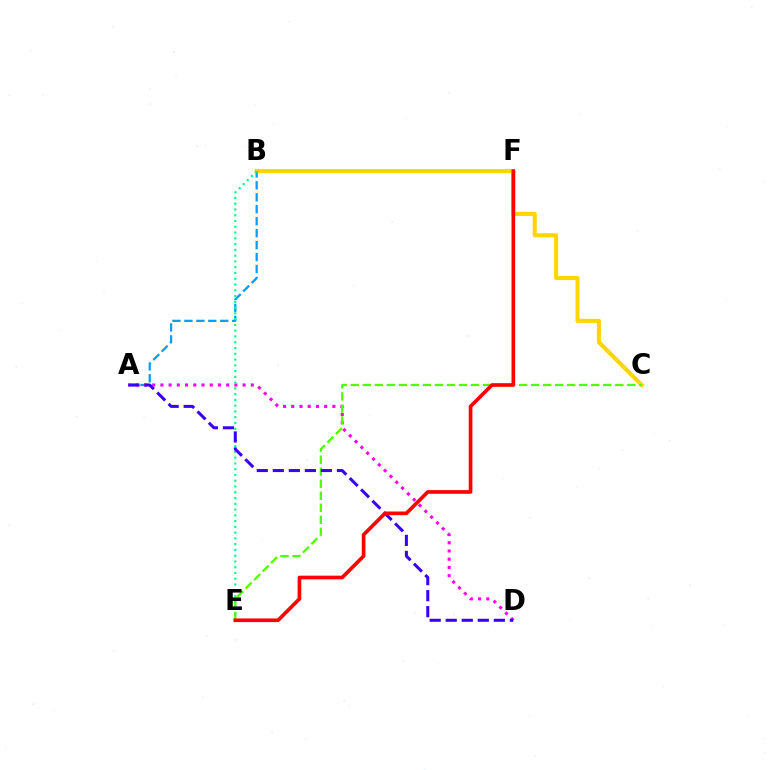{('B', 'C'): [{'color': '#ffd500', 'line_style': 'solid', 'thickness': 2.93}], ('A', 'B'): [{'color': '#009eff', 'line_style': 'dashed', 'thickness': 1.62}], ('A', 'D'): [{'color': '#ff00ed', 'line_style': 'dotted', 'thickness': 2.23}, {'color': '#3700ff', 'line_style': 'dashed', 'thickness': 2.18}], ('B', 'E'): [{'color': '#00ff86', 'line_style': 'dotted', 'thickness': 1.57}], ('C', 'E'): [{'color': '#4fff00', 'line_style': 'dashed', 'thickness': 1.63}], ('E', 'F'): [{'color': '#ff0000', 'line_style': 'solid', 'thickness': 2.63}]}